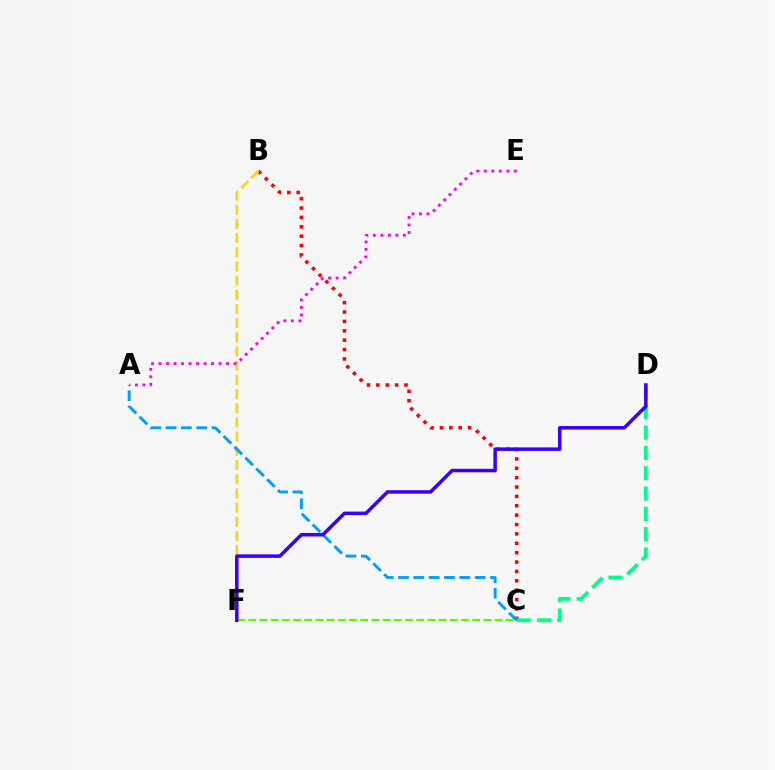{('B', 'C'): [{'color': '#ff0000', 'line_style': 'dotted', 'thickness': 2.55}], ('C', 'D'): [{'color': '#00ff86', 'line_style': 'dashed', 'thickness': 2.76}], ('B', 'F'): [{'color': '#ffd500', 'line_style': 'dashed', 'thickness': 1.93}], ('C', 'F'): [{'color': '#4fff00', 'line_style': 'dashed', 'thickness': 1.52}], ('A', 'C'): [{'color': '#009eff', 'line_style': 'dashed', 'thickness': 2.08}], ('D', 'F'): [{'color': '#3700ff', 'line_style': 'solid', 'thickness': 2.52}], ('A', 'E'): [{'color': '#ff00ed', 'line_style': 'dotted', 'thickness': 2.04}]}